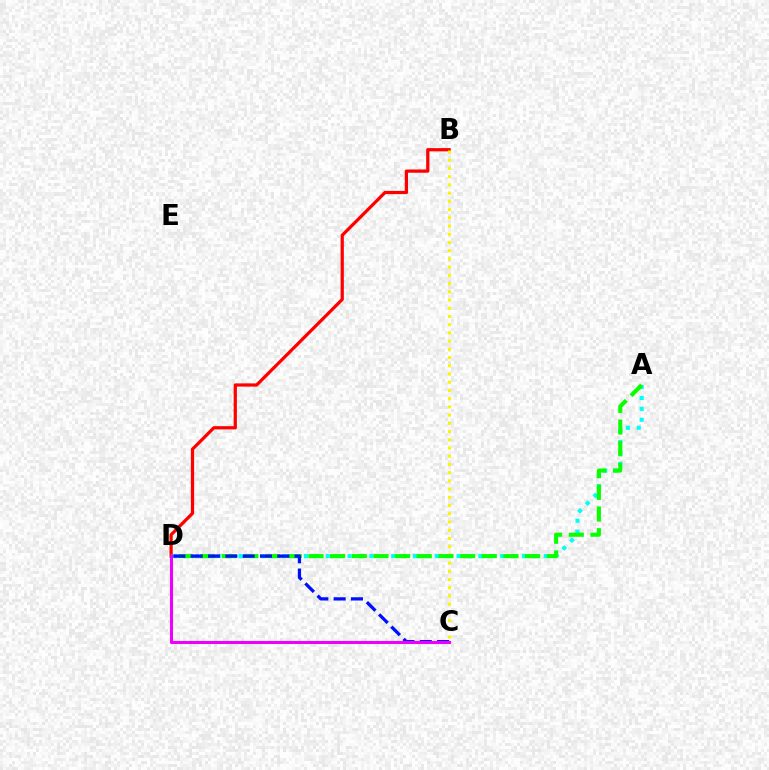{('B', 'D'): [{'color': '#ff0000', 'line_style': 'solid', 'thickness': 2.33}], ('A', 'D'): [{'color': '#00fff6', 'line_style': 'dotted', 'thickness': 2.96}, {'color': '#08ff00', 'line_style': 'dashed', 'thickness': 2.94}], ('B', 'C'): [{'color': '#fcf500', 'line_style': 'dotted', 'thickness': 2.23}], ('C', 'D'): [{'color': '#0010ff', 'line_style': 'dashed', 'thickness': 2.35}, {'color': '#ee00ff', 'line_style': 'solid', 'thickness': 2.21}]}